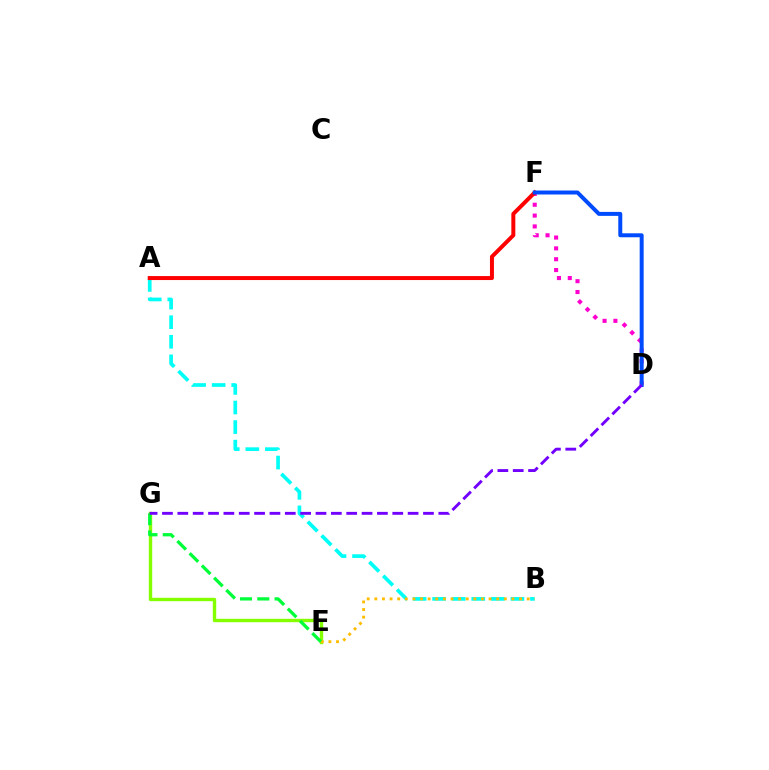{('E', 'G'): [{'color': '#84ff00', 'line_style': 'solid', 'thickness': 2.44}, {'color': '#00ff39', 'line_style': 'dashed', 'thickness': 2.35}], ('A', 'B'): [{'color': '#00fff6', 'line_style': 'dashed', 'thickness': 2.66}], ('D', 'F'): [{'color': '#ff00cf', 'line_style': 'dotted', 'thickness': 2.94}, {'color': '#004bff', 'line_style': 'solid', 'thickness': 2.86}], ('B', 'E'): [{'color': '#ffbd00', 'line_style': 'dotted', 'thickness': 2.07}], ('A', 'F'): [{'color': '#ff0000', 'line_style': 'solid', 'thickness': 2.87}], ('D', 'G'): [{'color': '#7200ff', 'line_style': 'dashed', 'thickness': 2.09}]}